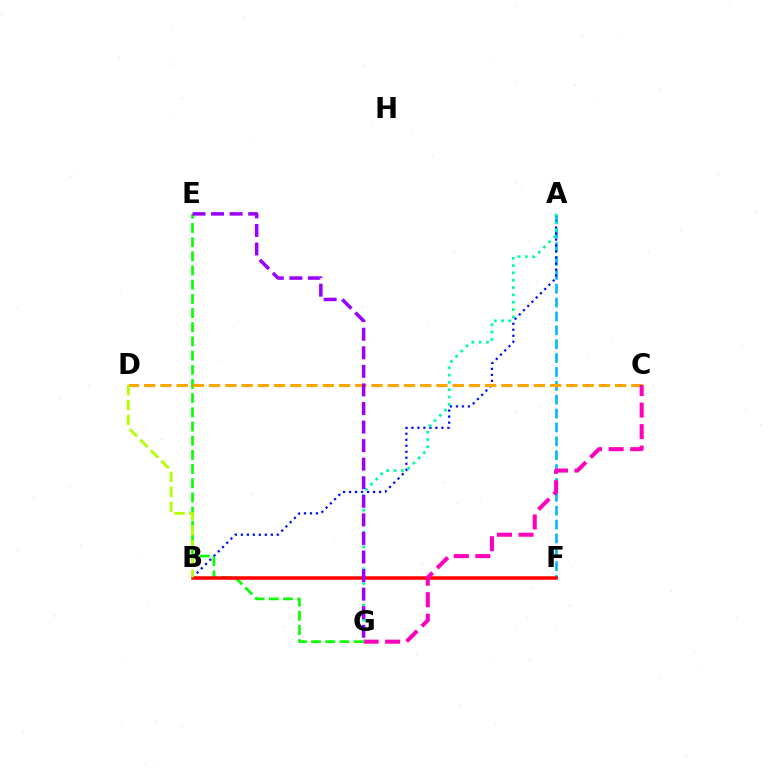{('A', 'F'): [{'color': '#00b5ff', 'line_style': 'dashed', 'thickness': 1.88}], ('A', 'B'): [{'color': '#0010ff', 'line_style': 'dotted', 'thickness': 1.63}], ('E', 'G'): [{'color': '#08ff00', 'line_style': 'dashed', 'thickness': 1.93}, {'color': '#9b00ff', 'line_style': 'dashed', 'thickness': 2.52}], ('C', 'D'): [{'color': '#ffa500', 'line_style': 'dashed', 'thickness': 2.21}], ('B', 'F'): [{'color': '#ff0000', 'line_style': 'solid', 'thickness': 2.53}], ('C', 'G'): [{'color': '#ff00bd', 'line_style': 'dashed', 'thickness': 2.92}], ('B', 'D'): [{'color': '#b3ff00', 'line_style': 'dashed', 'thickness': 2.03}], ('A', 'G'): [{'color': '#00ff9d', 'line_style': 'dotted', 'thickness': 1.99}]}